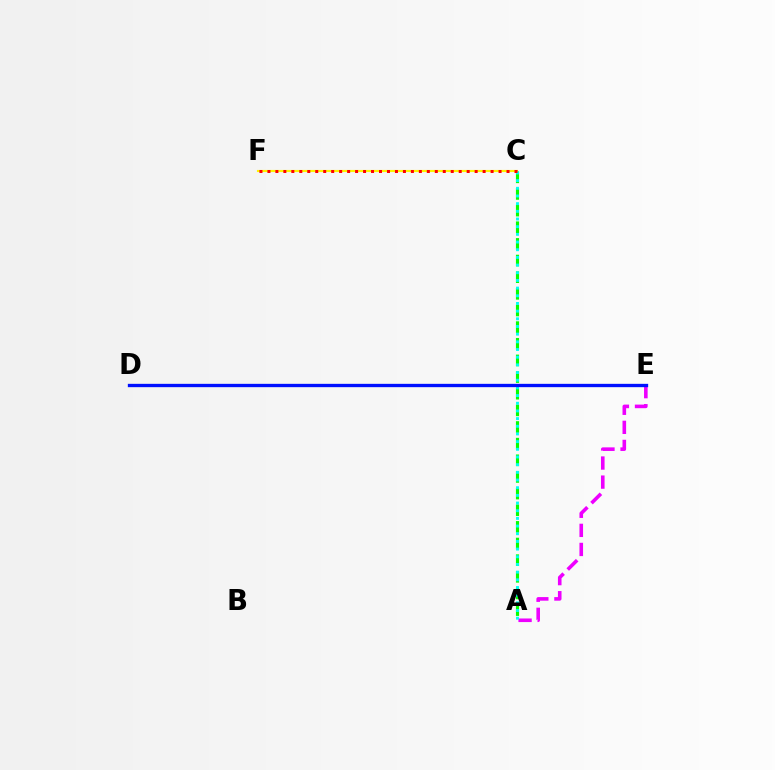{('A', 'E'): [{'color': '#ee00ff', 'line_style': 'dashed', 'thickness': 2.59}], ('A', 'C'): [{'color': '#08ff00', 'line_style': 'dashed', 'thickness': 2.26}, {'color': '#00fff6', 'line_style': 'dotted', 'thickness': 2.09}], ('C', 'F'): [{'color': '#fcf500', 'line_style': 'solid', 'thickness': 1.54}, {'color': '#ff0000', 'line_style': 'dotted', 'thickness': 2.17}], ('D', 'E'): [{'color': '#0010ff', 'line_style': 'solid', 'thickness': 2.39}]}